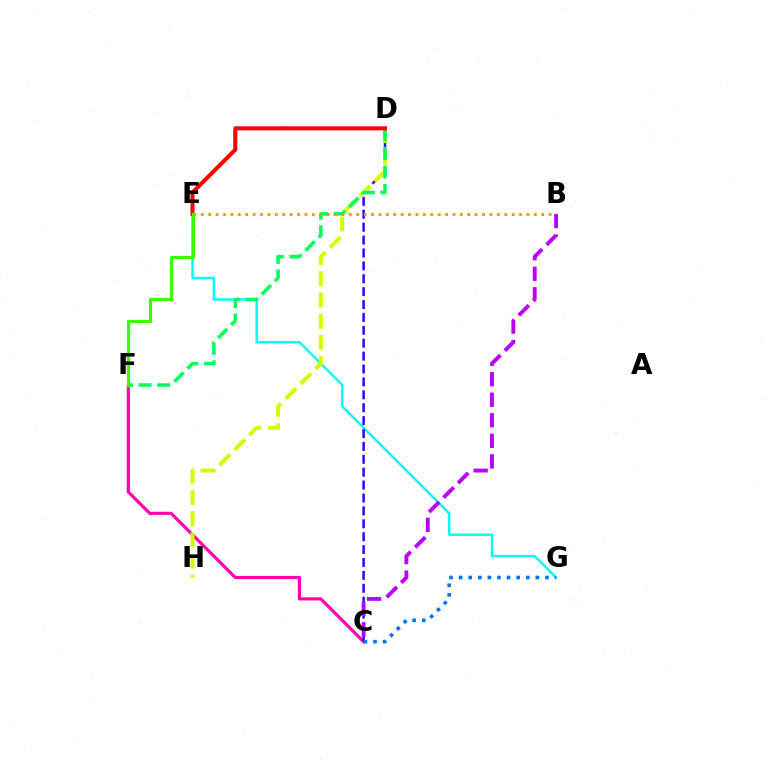{('C', 'F'): [{'color': '#ff00ac', 'line_style': 'solid', 'thickness': 2.27}], ('E', 'G'): [{'color': '#00fff6', 'line_style': 'solid', 'thickness': 1.74}], ('C', 'D'): [{'color': '#2500ff', 'line_style': 'dashed', 'thickness': 1.75}], ('D', 'H'): [{'color': '#d1ff00', 'line_style': 'dashed', 'thickness': 2.88}], ('C', 'G'): [{'color': '#0074ff', 'line_style': 'dotted', 'thickness': 2.61}], ('D', 'F'): [{'color': '#00ff5c', 'line_style': 'dashed', 'thickness': 2.52}], ('D', 'E'): [{'color': '#ff0000', 'line_style': 'solid', 'thickness': 2.92}], ('B', 'C'): [{'color': '#b900ff', 'line_style': 'dashed', 'thickness': 2.79}], ('B', 'E'): [{'color': '#ff9400', 'line_style': 'dotted', 'thickness': 2.01}], ('E', 'F'): [{'color': '#3dff00', 'line_style': 'solid', 'thickness': 2.29}]}